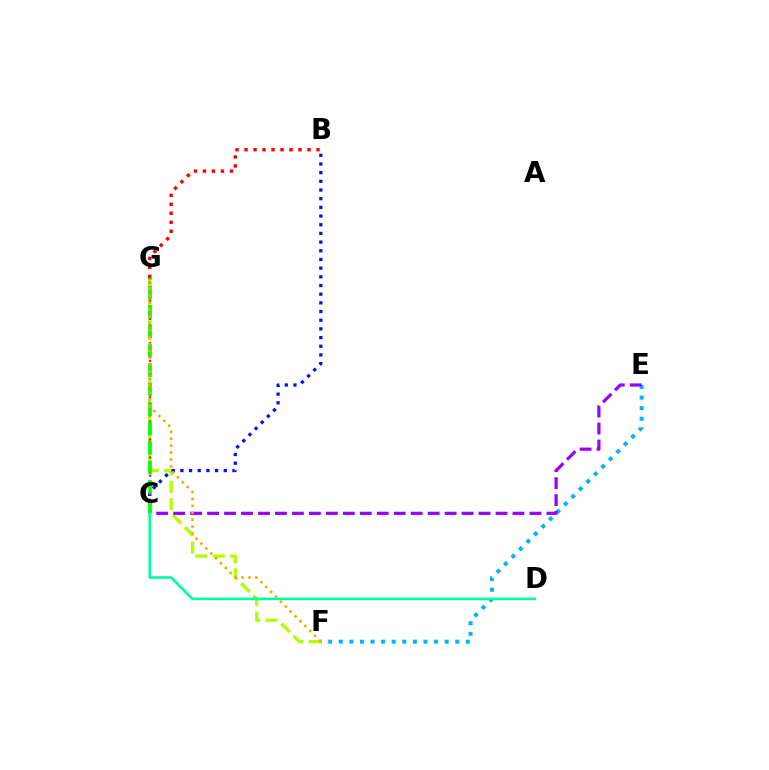{('F', 'G'): [{'color': '#b3ff00', 'line_style': 'dashed', 'thickness': 2.36}, {'color': '#ffa500', 'line_style': 'dotted', 'thickness': 1.88}], ('E', 'F'): [{'color': '#00b5ff', 'line_style': 'dotted', 'thickness': 2.88}], ('B', 'C'): [{'color': '#0010ff', 'line_style': 'dotted', 'thickness': 2.36}], ('B', 'G'): [{'color': '#ff0000', 'line_style': 'dotted', 'thickness': 2.44}], ('C', 'G'): [{'color': '#ff00bd', 'line_style': 'dotted', 'thickness': 1.64}, {'color': '#08ff00', 'line_style': 'dashed', 'thickness': 2.64}], ('C', 'E'): [{'color': '#9b00ff', 'line_style': 'dashed', 'thickness': 2.3}], ('C', 'D'): [{'color': '#00ff9d', 'line_style': 'solid', 'thickness': 1.88}]}